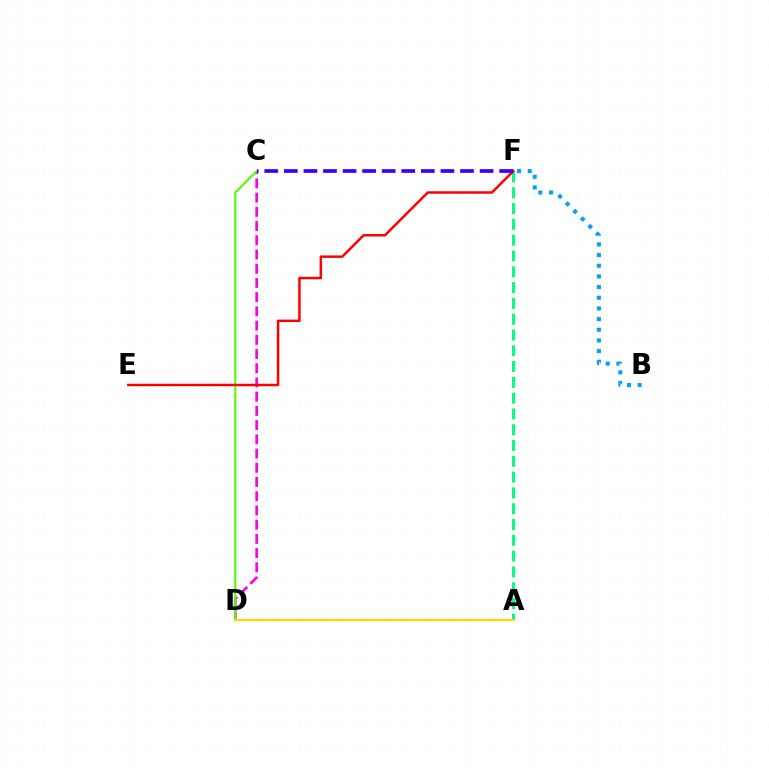{('C', 'D'): [{'color': '#ff00ed', 'line_style': 'dashed', 'thickness': 1.93}, {'color': '#4fff00', 'line_style': 'solid', 'thickness': 1.53}], ('A', 'F'): [{'color': '#00ff86', 'line_style': 'dashed', 'thickness': 2.15}], ('E', 'F'): [{'color': '#ff0000', 'line_style': 'solid', 'thickness': 1.79}], ('A', 'D'): [{'color': '#ffd500', 'line_style': 'solid', 'thickness': 1.61}], ('C', 'F'): [{'color': '#3700ff', 'line_style': 'dashed', 'thickness': 2.66}], ('B', 'F'): [{'color': '#009eff', 'line_style': 'dotted', 'thickness': 2.9}]}